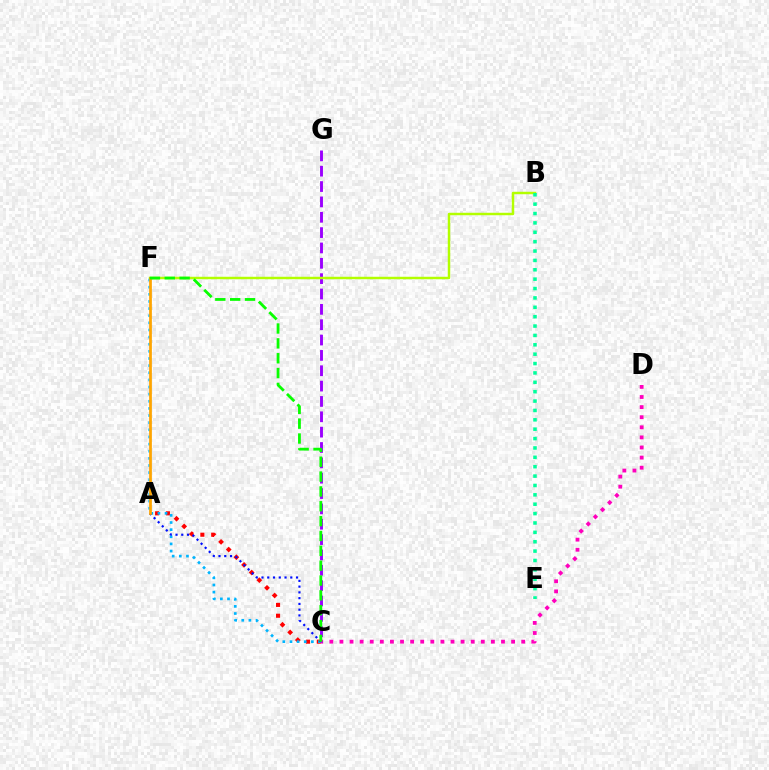{('C', 'D'): [{'color': '#ff00bd', 'line_style': 'dotted', 'thickness': 2.74}], ('A', 'C'): [{'color': '#ff0000', 'line_style': 'dotted', 'thickness': 2.94}, {'color': '#0010ff', 'line_style': 'dotted', 'thickness': 1.57}], ('C', 'F'): [{'color': '#00b5ff', 'line_style': 'dotted', 'thickness': 1.94}, {'color': '#08ff00', 'line_style': 'dashed', 'thickness': 2.02}], ('C', 'G'): [{'color': '#9b00ff', 'line_style': 'dashed', 'thickness': 2.09}], ('B', 'F'): [{'color': '#b3ff00', 'line_style': 'solid', 'thickness': 1.77}], ('A', 'F'): [{'color': '#ffa500', 'line_style': 'solid', 'thickness': 1.97}], ('B', 'E'): [{'color': '#00ff9d', 'line_style': 'dotted', 'thickness': 2.55}]}